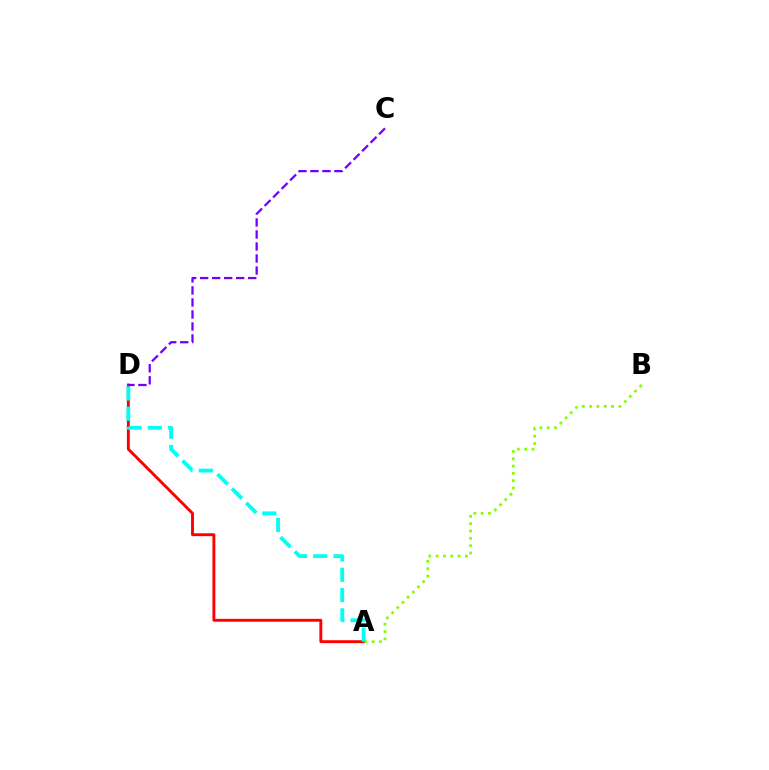{('A', 'D'): [{'color': '#ff0000', 'line_style': 'solid', 'thickness': 2.08}, {'color': '#00fff6', 'line_style': 'dashed', 'thickness': 2.76}], ('A', 'B'): [{'color': '#84ff00', 'line_style': 'dotted', 'thickness': 1.99}], ('C', 'D'): [{'color': '#7200ff', 'line_style': 'dashed', 'thickness': 1.63}]}